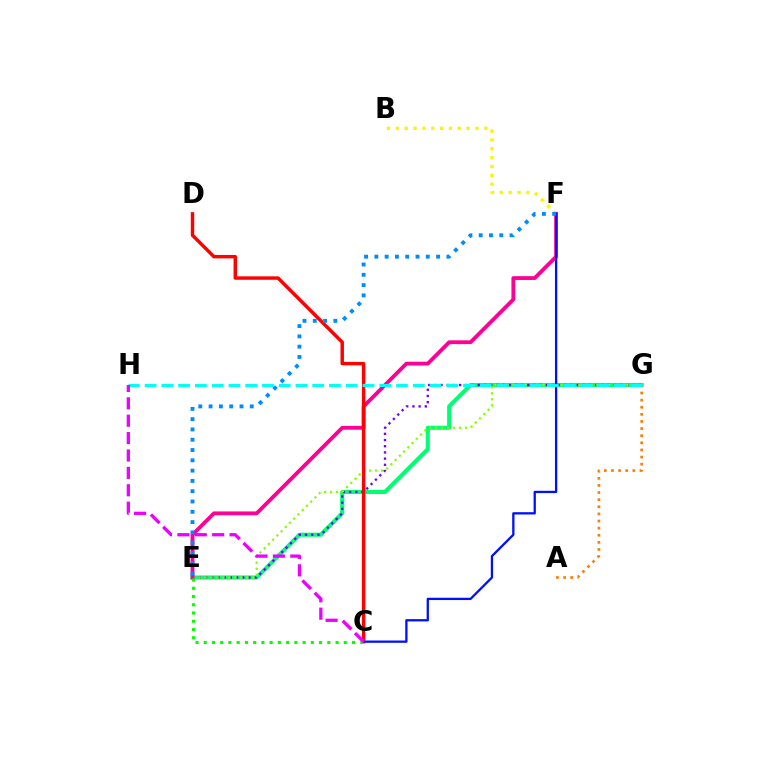{('B', 'F'): [{'color': '#fcf500', 'line_style': 'dotted', 'thickness': 2.41}], ('E', 'G'): [{'color': '#00ff74', 'line_style': 'solid', 'thickness': 2.95}, {'color': '#7200ff', 'line_style': 'dotted', 'thickness': 1.68}, {'color': '#84ff00', 'line_style': 'dotted', 'thickness': 1.63}], ('A', 'G'): [{'color': '#ff7c00', 'line_style': 'dotted', 'thickness': 1.93}], ('E', 'F'): [{'color': '#ff0094', 'line_style': 'solid', 'thickness': 2.75}, {'color': '#008cff', 'line_style': 'dotted', 'thickness': 2.8}], ('C', 'D'): [{'color': '#ff0000', 'line_style': 'solid', 'thickness': 2.47}], ('C', 'F'): [{'color': '#0010ff', 'line_style': 'solid', 'thickness': 1.65}], ('C', 'E'): [{'color': '#08ff00', 'line_style': 'dotted', 'thickness': 2.24}], ('G', 'H'): [{'color': '#00fff6', 'line_style': 'dashed', 'thickness': 2.28}], ('C', 'H'): [{'color': '#ee00ff', 'line_style': 'dashed', 'thickness': 2.36}]}